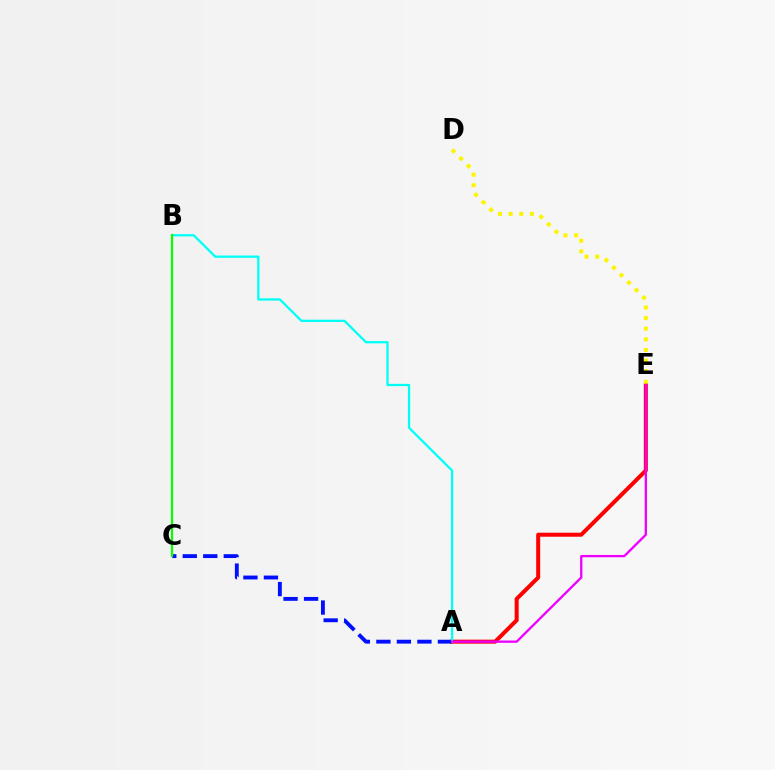{('A', 'E'): [{'color': '#ff0000', 'line_style': 'solid', 'thickness': 2.89}, {'color': '#ee00ff', 'line_style': 'solid', 'thickness': 1.66}], ('A', 'C'): [{'color': '#0010ff', 'line_style': 'dashed', 'thickness': 2.79}], ('A', 'B'): [{'color': '#00fff6', 'line_style': 'solid', 'thickness': 1.63}], ('B', 'C'): [{'color': '#08ff00', 'line_style': 'solid', 'thickness': 1.62}], ('D', 'E'): [{'color': '#fcf500', 'line_style': 'dotted', 'thickness': 2.88}]}